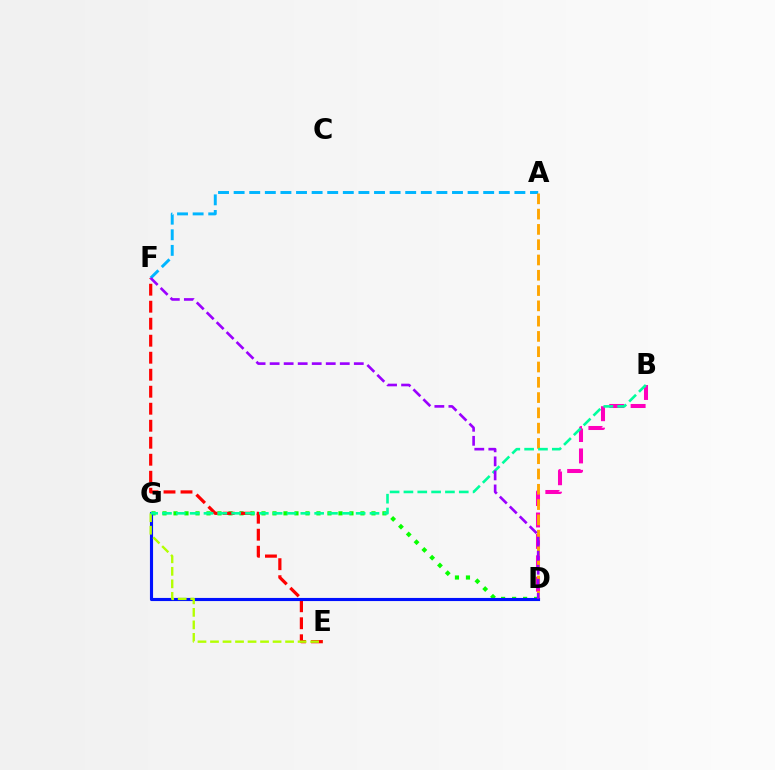{('D', 'G'): [{'color': '#08ff00', 'line_style': 'dotted', 'thickness': 2.99}, {'color': '#0010ff', 'line_style': 'solid', 'thickness': 2.24}], ('A', 'F'): [{'color': '#00b5ff', 'line_style': 'dashed', 'thickness': 2.12}], ('E', 'F'): [{'color': '#ff0000', 'line_style': 'dashed', 'thickness': 2.31}], ('B', 'D'): [{'color': '#ff00bd', 'line_style': 'dashed', 'thickness': 2.91}], ('A', 'D'): [{'color': '#ffa500', 'line_style': 'dashed', 'thickness': 2.08}], ('E', 'G'): [{'color': '#b3ff00', 'line_style': 'dashed', 'thickness': 1.7}], ('B', 'G'): [{'color': '#00ff9d', 'line_style': 'dashed', 'thickness': 1.88}], ('D', 'F'): [{'color': '#9b00ff', 'line_style': 'dashed', 'thickness': 1.91}]}